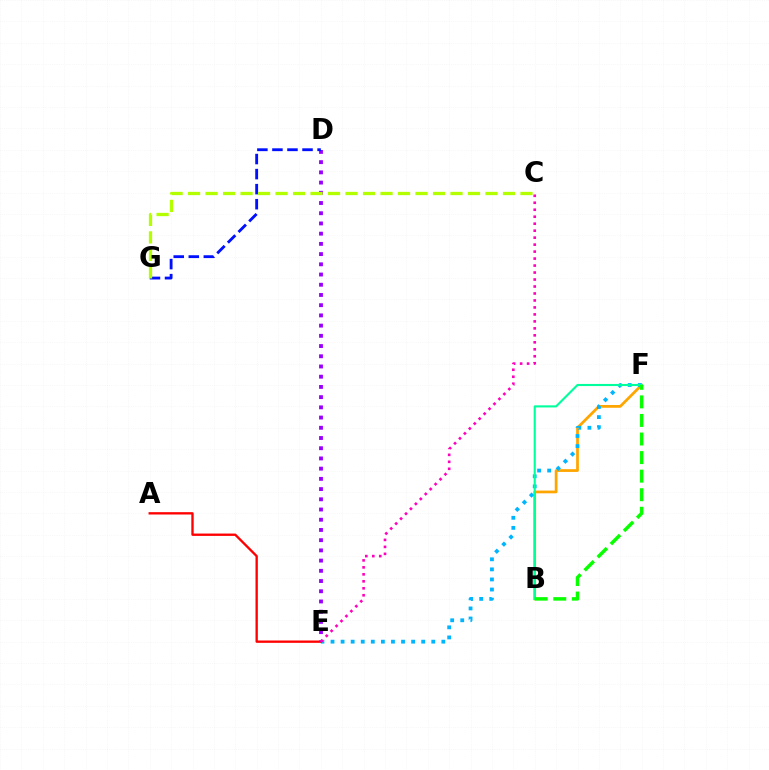{('B', 'F'): [{'color': '#ffa500', 'line_style': 'solid', 'thickness': 1.98}, {'color': '#00ff9d', 'line_style': 'solid', 'thickness': 1.52}, {'color': '#08ff00', 'line_style': 'dashed', 'thickness': 2.52}], ('E', 'F'): [{'color': '#00b5ff', 'line_style': 'dotted', 'thickness': 2.74}], ('A', 'E'): [{'color': '#ff0000', 'line_style': 'solid', 'thickness': 1.69}], ('D', 'E'): [{'color': '#9b00ff', 'line_style': 'dotted', 'thickness': 2.78}], ('D', 'G'): [{'color': '#0010ff', 'line_style': 'dashed', 'thickness': 2.04}], ('C', 'E'): [{'color': '#ff00bd', 'line_style': 'dotted', 'thickness': 1.9}], ('C', 'G'): [{'color': '#b3ff00', 'line_style': 'dashed', 'thickness': 2.38}]}